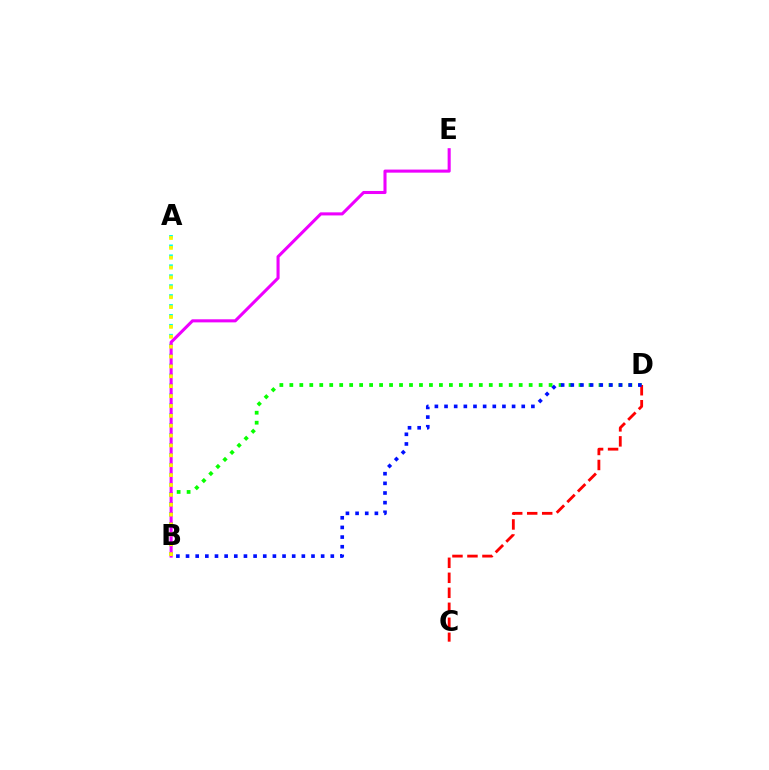{('A', 'B'): [{'color': '#00fff6', 'line_style': 'dotted', 'thickness': 2.7}, {'color': '#fcf500', 'line_style': 'dotted', 'thickness': 2.68}], ('B', 'D'): [{'color': '#08ff00', 'line_style': 'dotted', 'thickness': 2.71}, {'color': '#0010ff', 'line_style': 'dotted', 'thickness': 2.62}], ('B', 'E'): [{'color': '#ee00ff', 'line_style': 'solid', 'thickness': 2.21}], ('C', 'D'): [{'color': '#ff0000', 'line_style': 'dashed', 'thickness': 2.04}]}